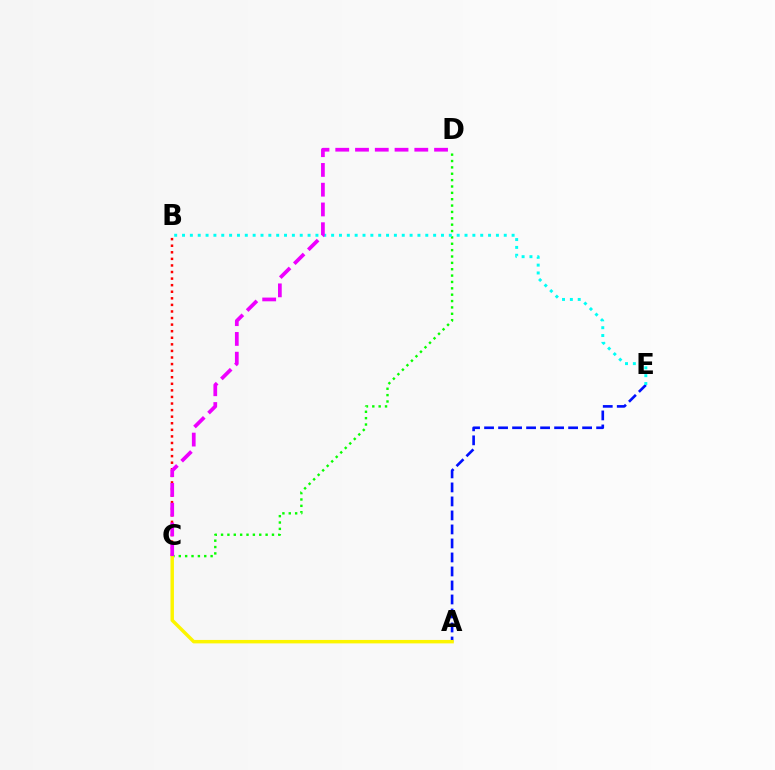{('B', 'C'): [{'color': '#ff0000', 'line_style': 'dotted', 'thickness': 1.79}], ('C', 'D'): [{'color': '#08ff00', 'line_style': 'dotted', 'thickness': 1.73}, {'color': '#ee00ff', 'line_style': 'dashed', 'thickness': 2.68}], ('A', 'E'): [{'color': '#0010ff', 'line_style': 'dashed', 'thickness': 1.9}], ('B', 'E'): [{'color': '#00fff6', 'line_style': 'dotted', 'thickness': 2.13}], ('A', 'C'): [{'color': '#fcf500', 'line_style': 'solid', 'thickness': 2.48}]}